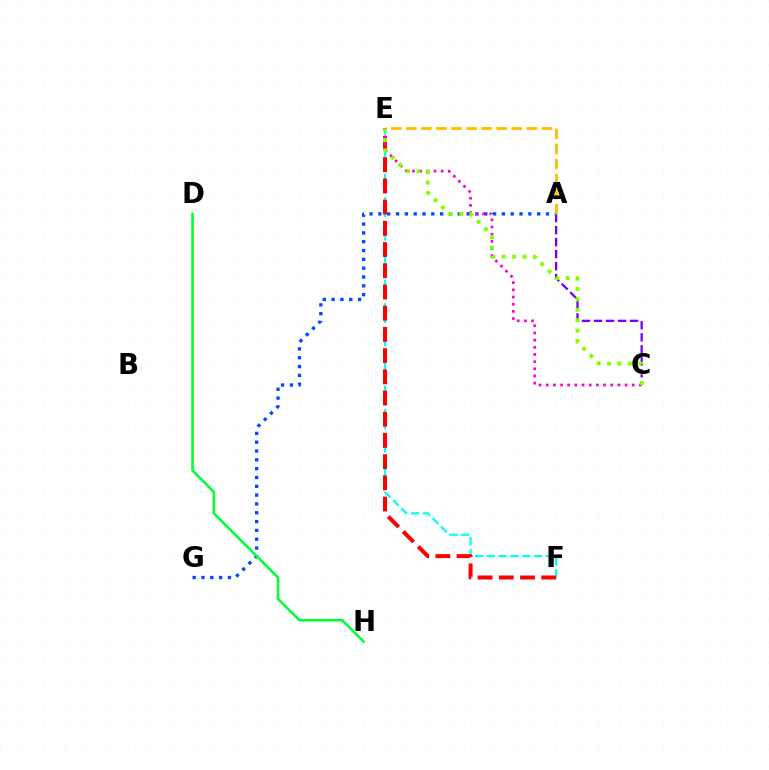{('E', 'F'): [{'color': '#00fff6', 'line_style': 'dashed', 'thickness': 1.6}, {'color': '#ff0000', 'line_style': 'dashed', 'thickness': 2.88}], ('A', 'C'): [{'color': '#7200ff', 'line_style': 'dashed', 'thickness': 1.63}], ('A', 'G'): [{'color': '#004bff', 'line_style': 'dotted', 'thickness': 2.4}], ('C', 'E'): [{'color': '#ff00cf', 'line_style': 'dotted', 'thickness': 1.95}, {'color': '#84ff00', 'line_style': 'dotted', 'thickness': 2.83}], ('A', 'E'): [{'color': '#ffbd00', 'line_style': 'dashed', 'thickness': 2.05}], ('D', 'H'): [{'color': '#00ff39', 'line_style': 'solid', 'thickness': 1.83}]}